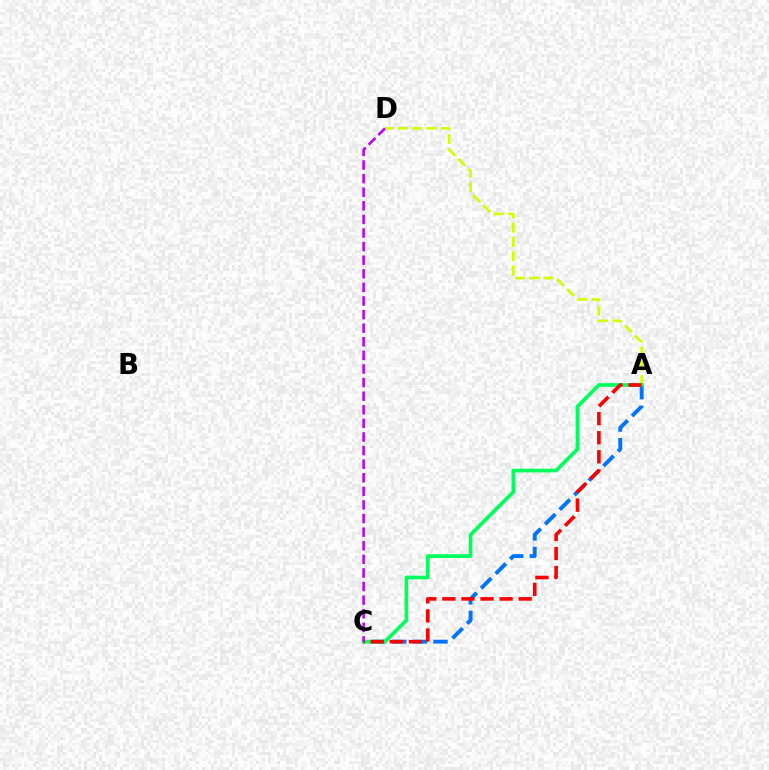{('A', 'D'): [{'color': '#d1ff00', 'line_style': 'dashed', 'thickness': 1.93}], ('A', 'C'): [{'color': '#0074ff', 'line_style': 'dashed', 'thickness': 2.8}, {'color': '#00ff5c', 'line_style': 'solid', 'thickness': 2.66}, {'color': '#ff0000', 'line_style': 'dashed', 'thickness': 2.59}], ('C', 'D'): [{'color': '#b900ff', 'line_style': 'dashed', 'thickness': 1.85}]}